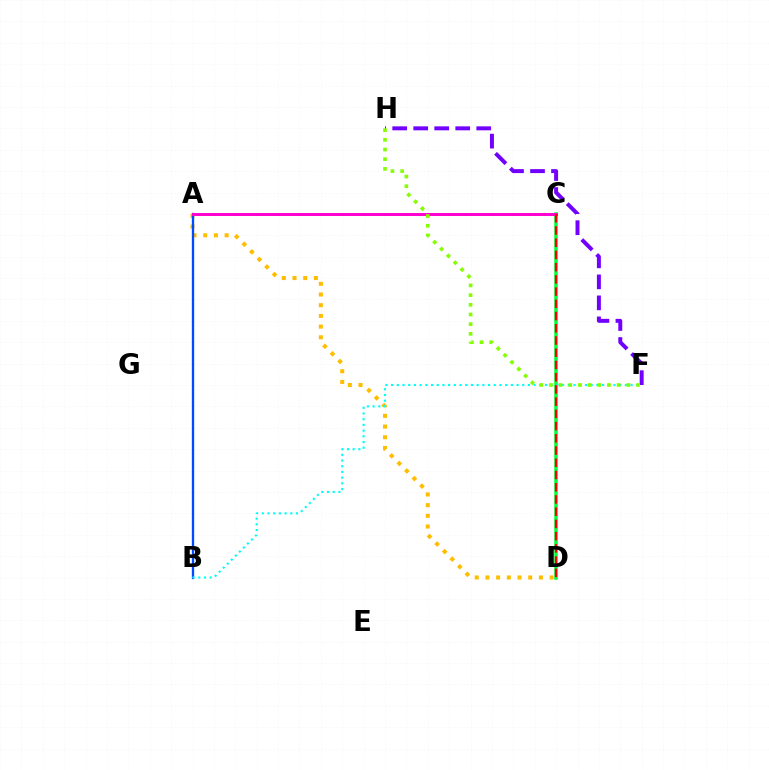{('A', 'D'): [{'color': '#ffbd00', 'line_style': 'dotted', 'thickness': 2.91}], ('C', 'D'): [{'color': '#00ff39', 'line_style': 'solid', 'thickness': 2.52}, {'color': '#ff0000', 'line_style': 'dashed', 'thickness': 1.66}], ('A', 'B'): [{'color': '#004bff', 'line_style': 'solid', 'thickness': 1.68}], ('A', 'C'): [{'color': '#ff00cf', 'line_style': 'solid', 'thickness': 2.12}], ('B', 'F'): [{'color': '#00fff6', 'line_style': 'dotted', 'thickness': 1.55}], ('F', 'H'): [{'color': '#7200ff', 'line_style': 'dashed', 'thickness': 2.85}, {'color': '#84ff00', 'line_style': 'dotted', 'thickness': 2.63}]}